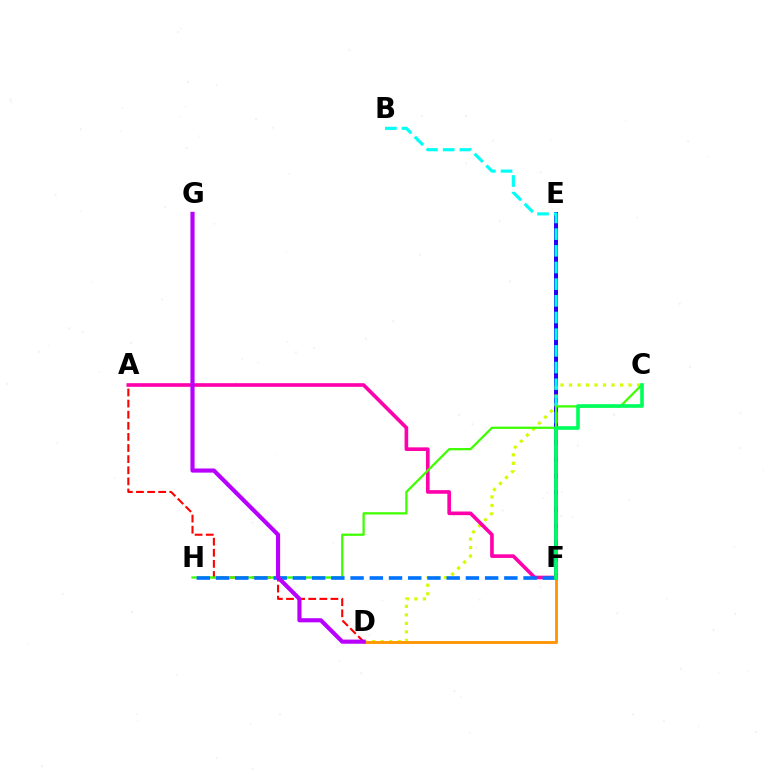{('E', 'F'): [{'color': '#2500ff', 'line_style': 'solid', 'thickness': 2.87}], ('C', 'D'): [{'color': '#d1ff00', 'line_style': 'dotted', 'thickness': 2.31}], ('D', 'F'): [{'color': '#ff9400', 'line_style': 'solid', 'thickness': 2.05}], ('B', 'F'): [{'color': '#00fff6', 'line_style': 'dashed', 'thickness': 2.27}], ('A', 'F'): [{'color': '#ff00ac', 'line_style': 'solid', 'thickness': 2.62}], ('A', 'D'): [{'color': '#ff0000', 'line_style': 'dashed', 'thickness': 1.51}], ('C', 'H'): [{'color': '#3dff00', 'line_style': 'solid', 'thickness': 1.62}], ('F', 'H'): [{'color': '#0074ff', 'line_style': 'dashed', 'thickness': 2.61}], ('C', 'F'): [{'color': '#00ff5c', 'line_style': 'solid', 'thickness': 2.63}], ('D', 'G'): [{'color': '#b900ff', 'line_style': 'solid', 'thickness': 2.99}]}